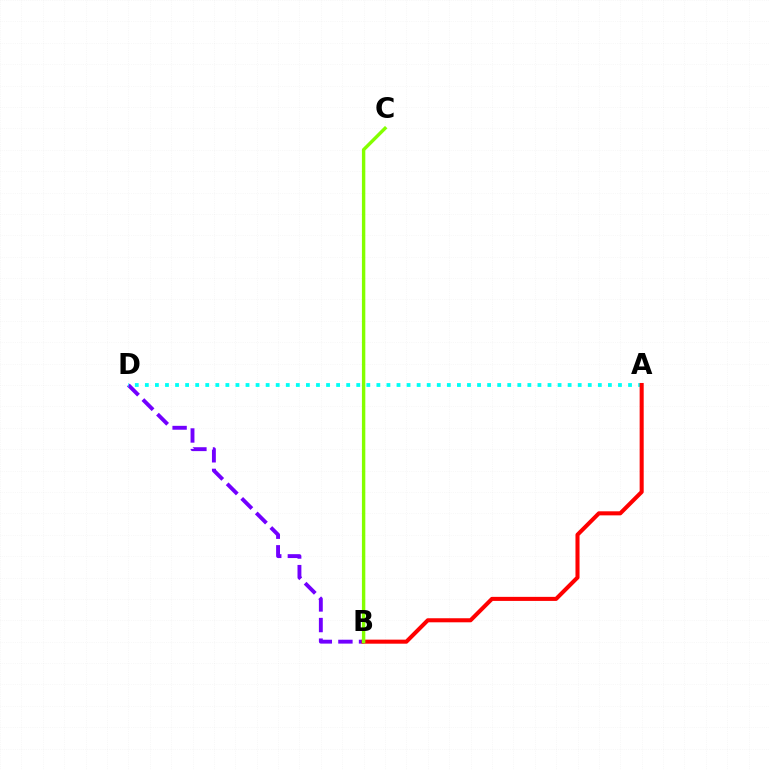{('B', 'D'): [{'color': '#7200ff', 'line_style': 'dashed', 'thickness': 2.8}], ('A', 'D'): [{'color': '#00fff6', 'line_style': 'dotted', 'thickness': 2.74}], ('A', 'B'): [{'color': '#ff0000', 'line_style': 'solid', 'thickness': 2.92}], ('B', 'C'): [{'color': '#84ff00', 'line_style': 'solid', 'thickness': 2.45}]}